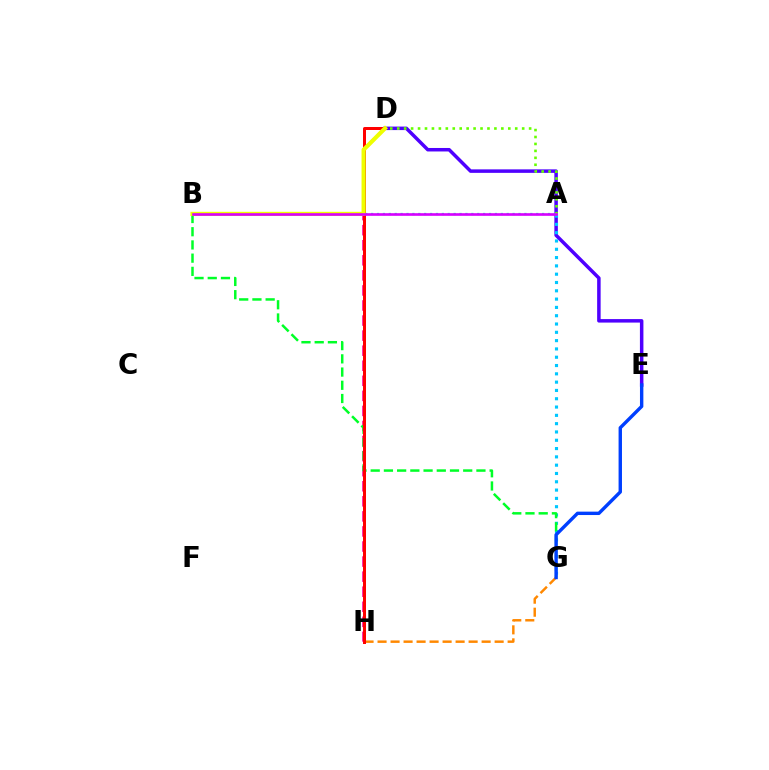{('D', 'H'): [{'color': '#ff00a0', 'line_style': 'dashed', 'thickness': 2.05}, {'color': '#ff0000', 'line_style': 'solid', 'thickness': 2.15}], ('D', 'E'): [{'color': '#4f00ff', 'line_style': 'solid', 'thickness': 2.52}], ('A', 'G'): [{'color': '#00c7ff', 'line_style': 'dotted', 'thickness': 2.26}], ('A', 'B'): [{'color': '#00ffaf', 'line_style': 'dotted', 'thickness': 1.6}, {'color': '#d600ff', 'line_style': 'solid', 'thickness': 1.9}], ('B', 'G'): [{'color': '#00ff27', 'line_style': 'dashed', 'thickness': 1.8}], ('G', 'H'): [{'color': '#ff8800', 'line_style': 'dashed', 'thickness': 1.77}], ('A', 'D'): [{'color': '#66ff00', 'line_style': 'dotted', 'thickness': 1.89}], ('B', 'D'): [{'color': '#eeff00', 'line_style': 'solid', 'thickness': 2.99}], ('E', 'G'): [{'color': '#003fff', 'line_style': 'solid', 'thickness': 2.45}]}